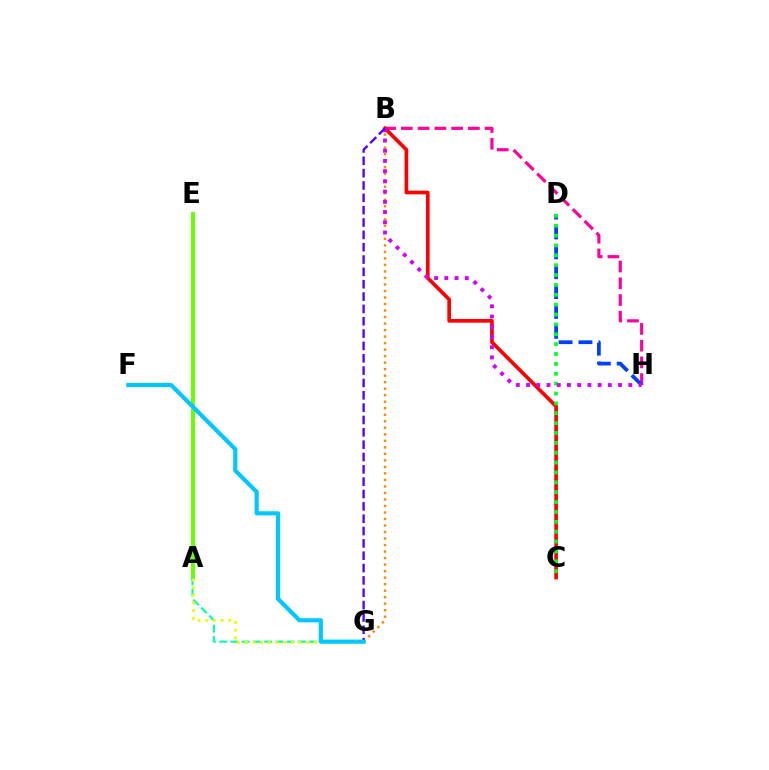{('B', 'H'): [{'color': '#ff00a0', 'line_style': 'dashed', 'thickness': 2.28}, {'color': '#d600ff', 'line_style': 'dotted', 'thickness': 2.78}], ('B', 'C'): [{'color': '#ff0000', 'line_style': 'solid', 'thickness': 2.65}], ('A', 'E'): [{'color': '#66ff00', 'line_style': 'solid', 'thickness': 2.86}], ('B', 'G'): [{'color': '#ff8800', 'line_style': 'dotted', 'thickness': 1.77}, {'color': '#4f00ff', 'line_style': 'dashed', 'thickness': 1.68}], ('D', 'H'): [{'color': '#003fff', 'line_style': 'dashed', 'thickness': 2.7}], ('C', 'D'): [{'color': '#00ff27', 'line_style': 'dotted', 'thickness': 2.68}], ('A', 'G'): [{'color': '#00ffaf', 'line_style': 'dashed', 'thickness': 1.52}, {'color': '#eeff00', 'line_style': 'dotted', 'thickness': 2.09}], ('F', 'G'): [{'color': '#00c7ff', 'line_style': 'solid', 'thickness': 2.99}]}